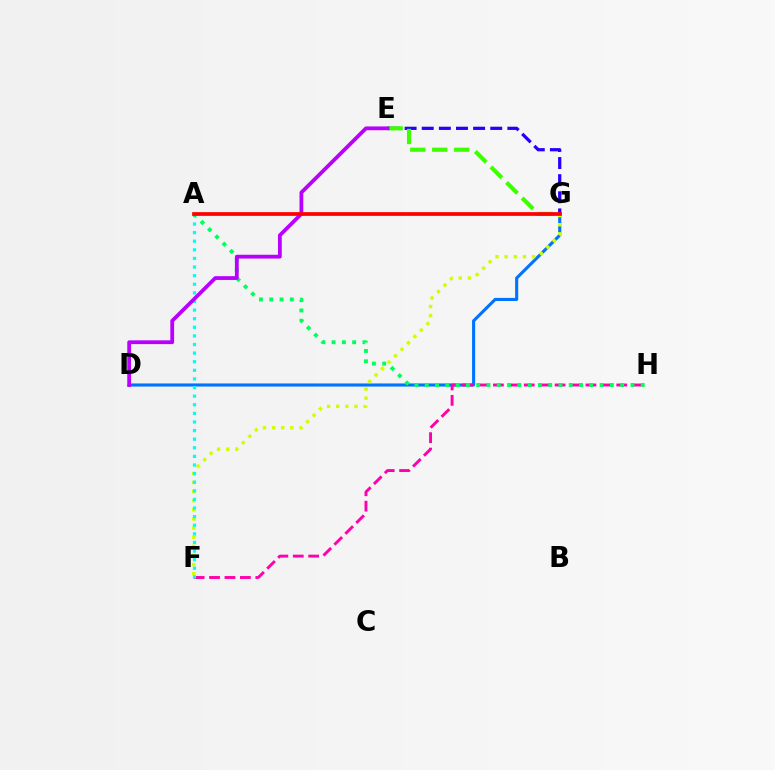{('D', 'G'): [{'color': '#0074ff', 'line_style': 'solid', 'thickness': 2.24}], ('F', 'G'): [{'color': '#d1ff00', 'line_style': 'dotted', 'thickness': 2.48}], ('F', 'H'): [{'color': '#ff00ac', 'line_style': 'dashed', 'thickness': 2.09}], ('A', 'F'): [{'color': '#00fff6', 'line_style': 'dotted', 'thickness': 2.34}], ('A', 'G'): [{'color': '#ff9400', 'line_style': 'dashed', 'thickness': 1.54}, {'color': '#ff0000', 'line_style': 'solid', 'thickness': 2.67}], ('A', 'H'): [{'color': '#00ff5c', 'line_style': 'dotted', 'thickness': 2.79}], ('E', 'G'): [{'color': '#2500ff', 'line_style': 'dashed', 'thickness': 2.33}, {'color': '#3dff00', 'line_style': 'dashed', 'thickness': 2.99}], ('D', 'E'): [{'color': '#b900ff', 'line_style': 'solid', 'thickness': 2.73}]}